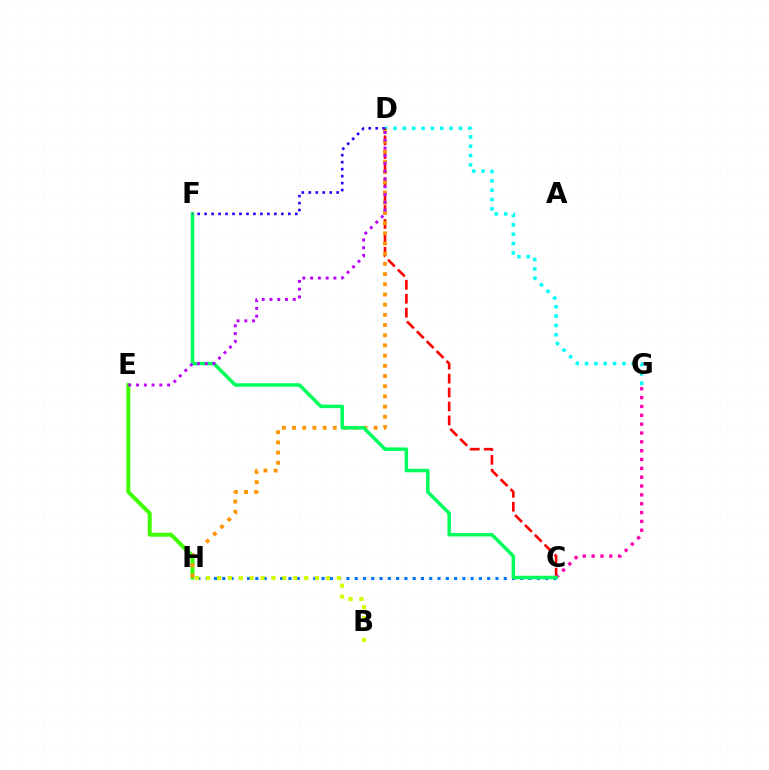{('D', 'G'): [{'color': '#00fff6', 'line_style': 'dotted', 'thickness': 2.54}], ('E', 'H'): [{'color': '#3dff00', 'line_style': 'solid', 'thickness': 2.84}], ('C', 'D'): [{'color': '#ff0000', 'line_style': 'dashed', 'thickness': 1.89}], ('C', 'G'): [{'color': '#ff00ac', 'line_style': 'dotted', 'thickness': 2.4}], ('D', 'H'): [{'color': '#ff9400', 'line_style': 'dotted', 'thickness': 2.77}], ('C', 'H'): [{'color': '#0074ff', 'line_style': 'dotted', 'thickness': 2.25}], ('C', 'F'): [{'color': '#00ff5c', 'line_style': 'solid', 'thickness': 2.52}], ('D', 'E'): [{'color': '#b900ff', 'line_style': 'dotted', 'thickness': 2.11}], ('B', 'H'): [{'color': '#d1ff00', 'line_style': 'dotted', 'thickness': 2.96}], ('D', 'F'): [{'color': '#2500ff', 'line_style': 'dotted', 'thickness': 1.9}]}